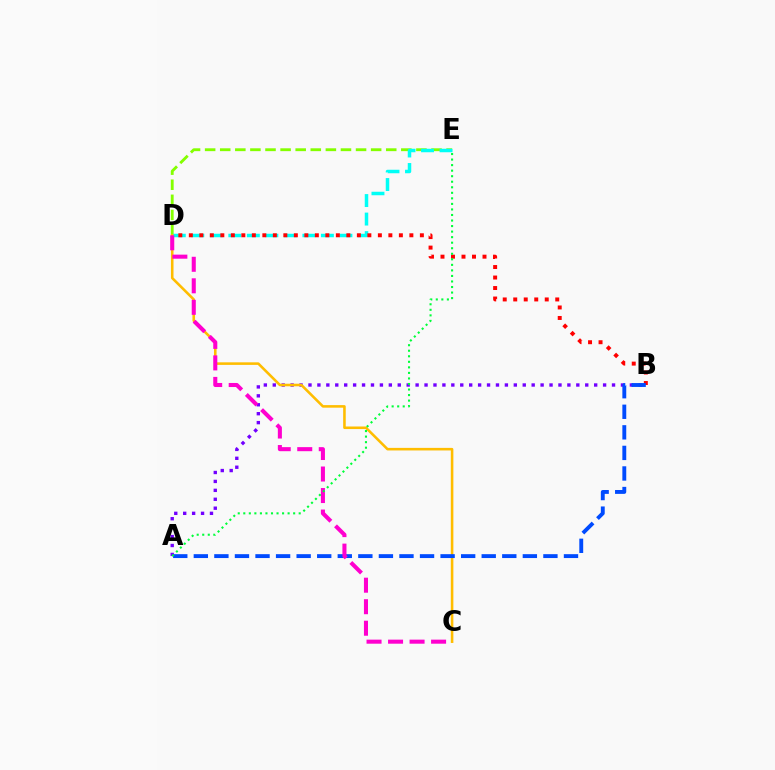{('D', 'E'): [{'color': '#84ff00', 'line_style': 'dashed', 'thickness': 2.05}, {'color': '#00fff6', 'line_style': 'dashed', 'thickness': 2.52}], ('A', 'B'): [{'color': '#7200ff', 'line_style': 'dotted', 'thickness': 2.43}, {'color': '#004bff', 'line_style': 'dashed', 'thickness': 2.79}], ('C', 'D'): [{'color': '#ffbd00', 'line_style': 'solid', 'thickness': 1.85}, {'color': '#ff00cf', 'line_style': 'dashed', 'thickness': 2.92}], ('B', 'D'): [{'color': '#ff0000', 'line_style': 'dotted', 'thickness': 2.85}], ('A', 'E'): [{'color': '#00ff39', 'line_style': 'dotted', 'thickness': 1.51}]}